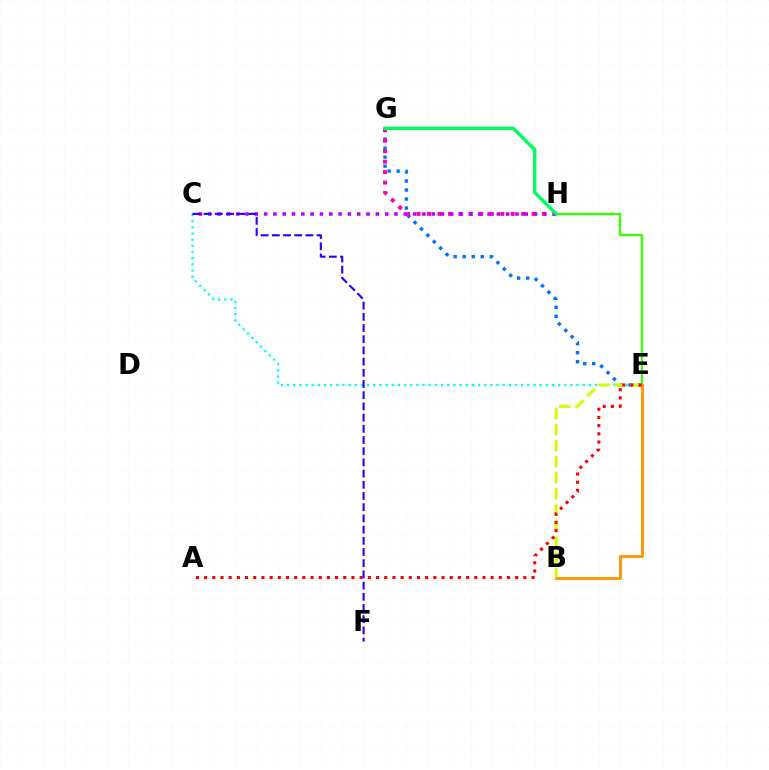{('E', 'G'): [{'color': '#0074ff', 'line_style': 'dotted', 'thickness': 2.46}], ('G', 'H'): [{'color': '#ff00ac', 'line_style': 'dotted', 'thickness': 2.84}, {'color': '#00ff5c', 'line_style': 'solid', 'thickness': 2.43}], ('C', 'H'): [{'color': '#b900ff', 'line_style': 'dotted', 'thickness': 2.53}], ('E', 'H'): [{'color': '#3dff00', 'line_style': 'solid', 'thickness': 1.66}], ('C', 'E'): [{'color': '#00fff6', 'line_style': 'dotted', 'thickness': 1.67}], ('B', 'E'): [{'color': '#ff9400', 'line_style': 'solid', 'thickness': 2.06}, {'color': '#d1ff00', 'line_style': 'dashed', 'thickness': 2.18}], ('A', 'E'): [{'color': '#ff0000', 'line_style': 'dotted', 'thickness': 2.22}], ('C', 'F'): [{'color': '#2500ff', 'line_style': 'dashed', 'thickness': 1.52}]}